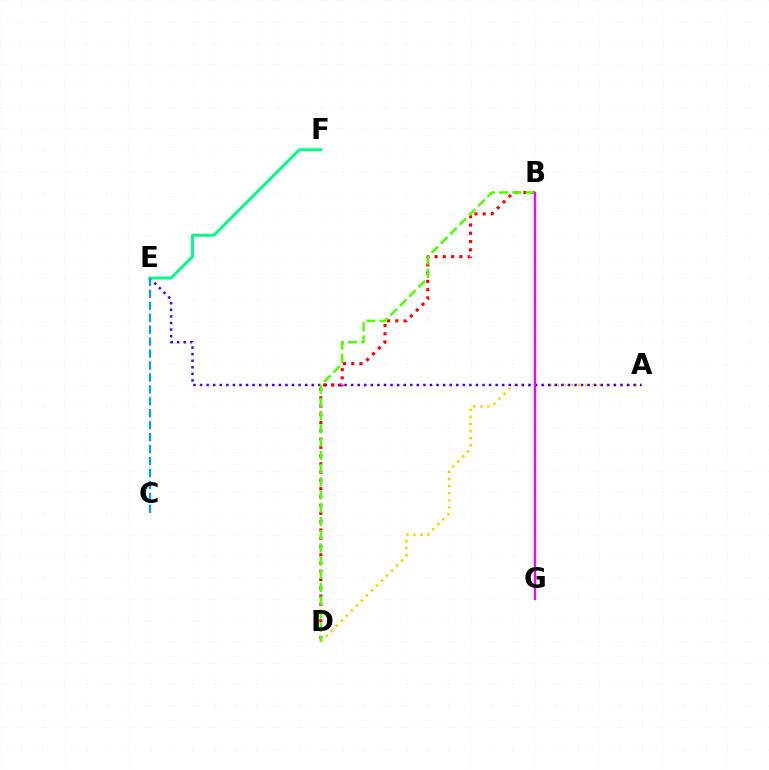{('A', 'D'): [{'color': '#ffd500', 'line_style': 'dotted', 'thickness': 1.93}], ('A', 'E'): [{'color': '#3700ff', 'line_style': 'dotted', 'thickness': 1.78}], ('E', 'F'): [{'color': '#00ff86', 'line_style': 'solid', 'thickness': 2.11}], ('B', 'D'): [{'color': '#ff0000', 'line_style': 'dotted', 'thickness': 2.24}, {'color': '#4fff00', 'line_style': 'dashed', 'thickness': 1.8}], ('C', 'E'): [{'color': '#009eff', 'line_style': 'dashed', 'thickness': 1.62}], ('B', 'G'): [{'color': '#ff00ed', 'line_style': 'solid', 'thickness': 1.64}]}